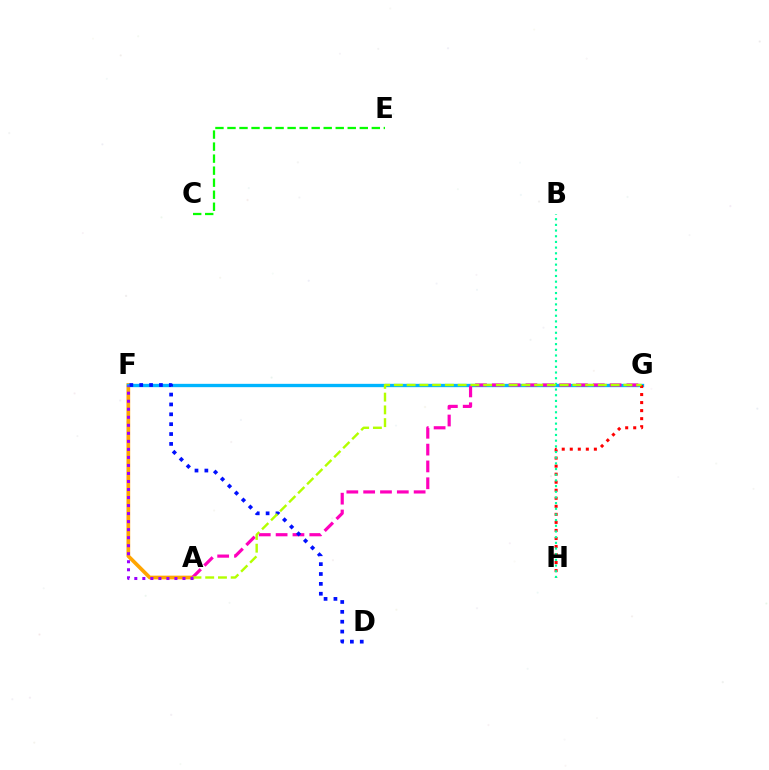{('A', 'F'): [{'color': '#ffa500', 'line_style': 'solid', 'thickness': 2.66}, {'color': '#9b00ff', 'line_style': 'dotted', 'thickness': 2.18}], ('F', 'G'): [{'color': '#00b5ff', 'line_style': 'solid', 'thickness': 2.4}], ('A', 'G'): [{'color': '#ff00bd', 'line_style': 'dashed', 'thickness': 2.29}, {'color': '#b3ff00', 'line_style': 'dashed', 'thickness': 1.73}], ('D', 'F'): [{'color': '#0010ff', 'line_style': 'dotted', 'thickness': 2.68}], ('C', 'E'): [{'color': '#08ff00', 'line_style': 'dashed', 'thickness': 1.63}], ('G', 'H'): [{'color': '#ff0000', 'line_style': 'dotted', 'thickness': 2.18}], ('B', 'H'): [{'color': '#00ff9d', 'line_style': 'dotted', 'thickness': 1.54}]}